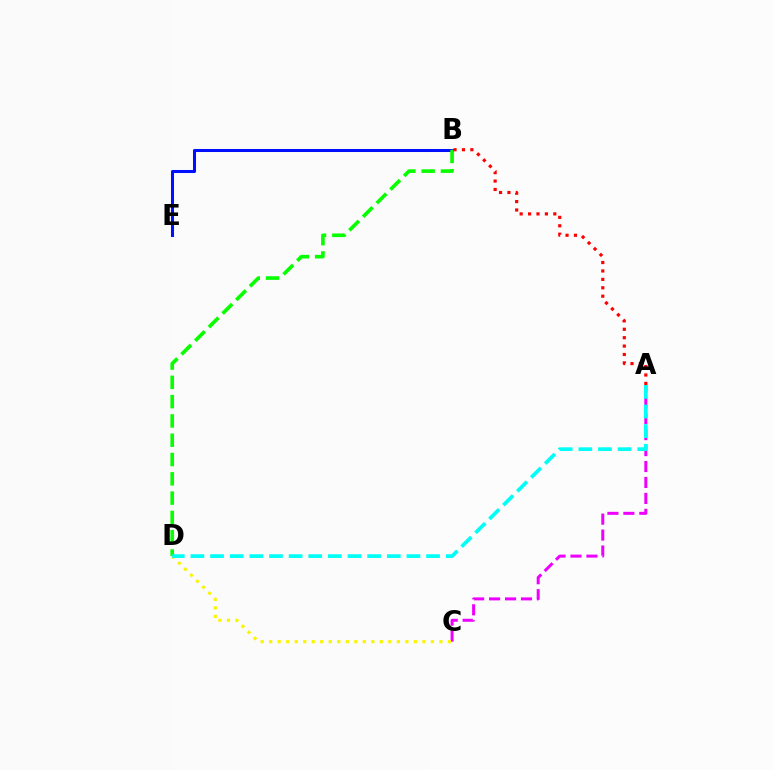{('A', 'C'): [{'color': '#ee00ff', 'line_style': 'dashed', 'thickness': 2.17}], ('C', 'D'): [{'color': '#fcf500', 'line_style': 'dotted', 'thickness': 2.31}], ('B', 'E'): [{'color': '#0010ff', 'line_style': 'solid', 'thickness': 2.19}], ('B', 'D'): [{'color': '#08ff00', 'line_style': 'dashed', 'thickness': 2.62}], ('A', 'D'): [{'color': '#00fff6', 'line_style': 'dashed', 'thickness': 2.67}], ('A', 'B'): [{'color': '#ff0000', 'line_style': 'dotted', 'thickness': 2.28}]}